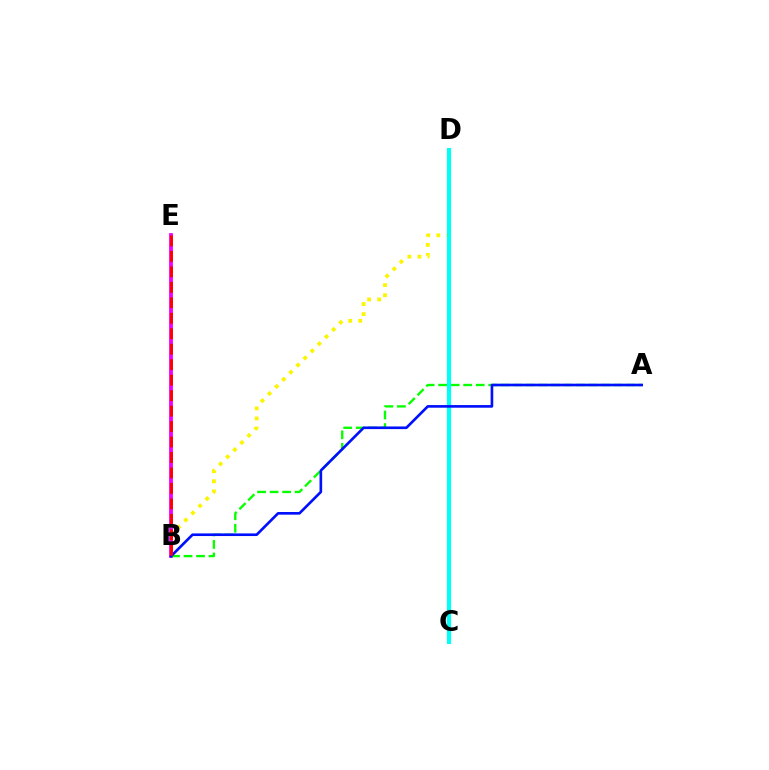{('B', 'D'): [{'color': '#fcf500', 'line_style': 'dotted', 'thickness': 2.74}], ('B', 'E'): [{'color': '#ee00ff', 'line_style': 'solid', 'thickness': 2.72}, {'color': '#ff0000', 'line_style': 'dashed', 'thickness': 2.1}], ('A', 'B'): [{'color': '#08ff00', 'line_style': 'dashed', 'thickness': 1.7}, {'color': '#0010ff', 'line_style': 'solid', 'thickness': 1.9}], ('C', 'D'): [{'color': '#00fff6', 'line_style': 'solid', 'thickness': 2.97}]}